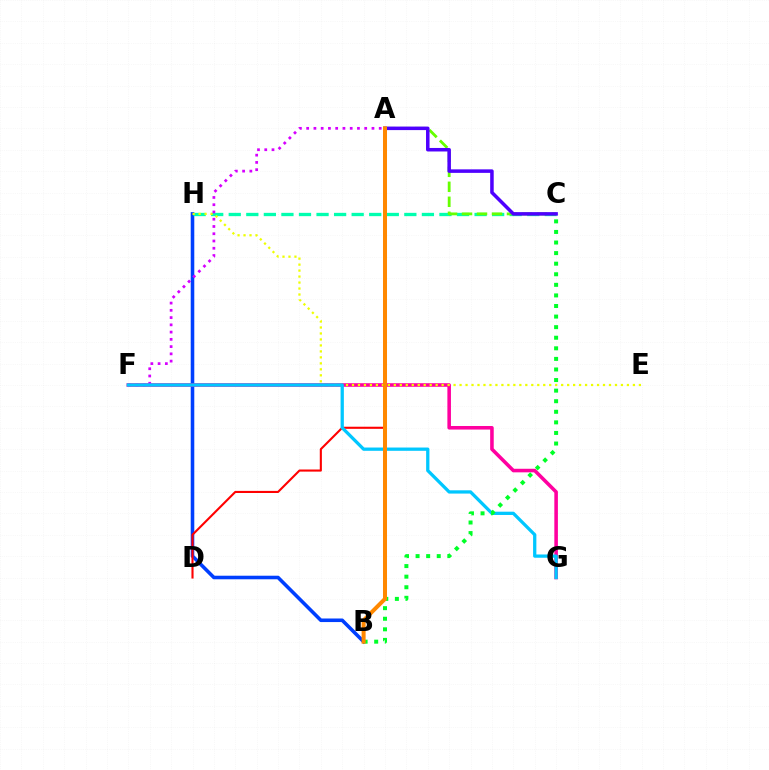{('B', 'H'): [{'color': '#003fff', 'line_style': 'solid', 'thickness': 2.57}], ('F', 'G'): [{'color': '#ff00a0', 'line_style': 'solid', 'thickness': 2.57}, {'color': '#00c7ff', 'line_style': 'solid', 'thickness': 2.36}], ('A', 'D'): [{'color': '#ff0000', 'line_style': 'solid', 'thickness': 1.51}], ('C', 'H'): [{'color': '#00ffaf', 'line_style': 'dashed', 'thickness': 2.39}], ('E', 'H'): [{'color': '#eeff00', 'line_style': 'dotted', 'thickness': 1.62}], ('A', 'F'): [{'color': '#d600ff', 'line_style': 'dotted', 'thickness': 1.97}], ('A', 'C'): [{'color': '#66ff00', 'line_style': 'dashed', 'thickness': 2.04}, {'color': '#4f00ff', 'line_style': 'solid', 'thickness': 2.53}], ('B', 'C'): [{'color': '#00ff27', 'line_style': 'dotted', 'thickness': 2.87}], ('A', 'B'): [{'color': '#ff8800', 'line_style': 'solid', 'thickness': 2.89}]}